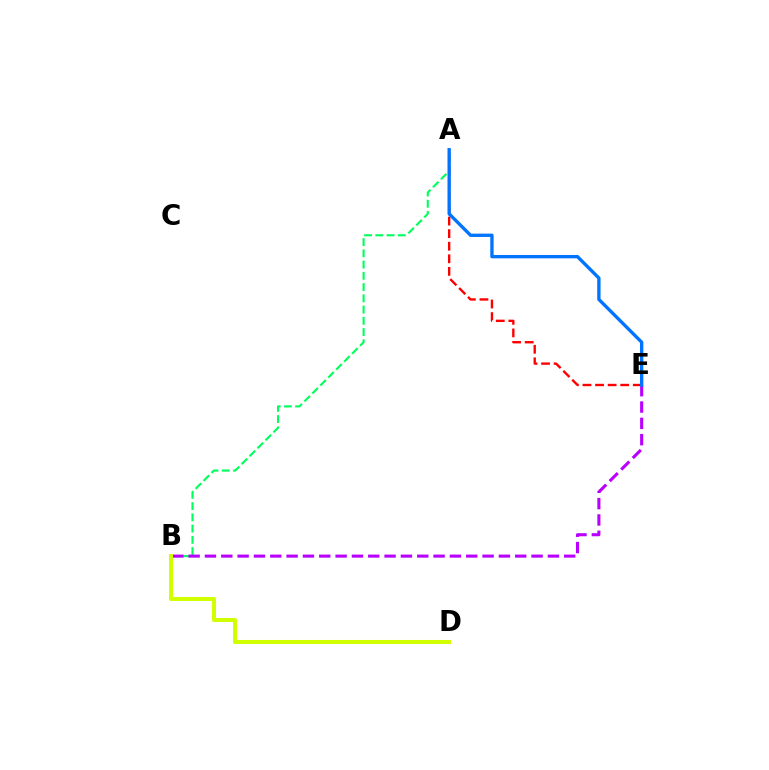{('A', 'E'): [{'color': '#ff0000', 'line_style': 'dashed', 'thickness': 1.71}, {'color': '#0074ff', 'line_style': 'solid', 'thickness': 2.4}], ('A', 'B'): [{'color': '#00ff5c', 'line_style': 'dashed', 'thickness': 1.53}], ('B', 'E'): [{'color': '#b900ff', 'line_style': 'dashed', 'thickness': 2.22}], ('B', 'D'): [{'color': '#d1ff00', 'line_style': 'solid', 'thickness': 2.91}]}